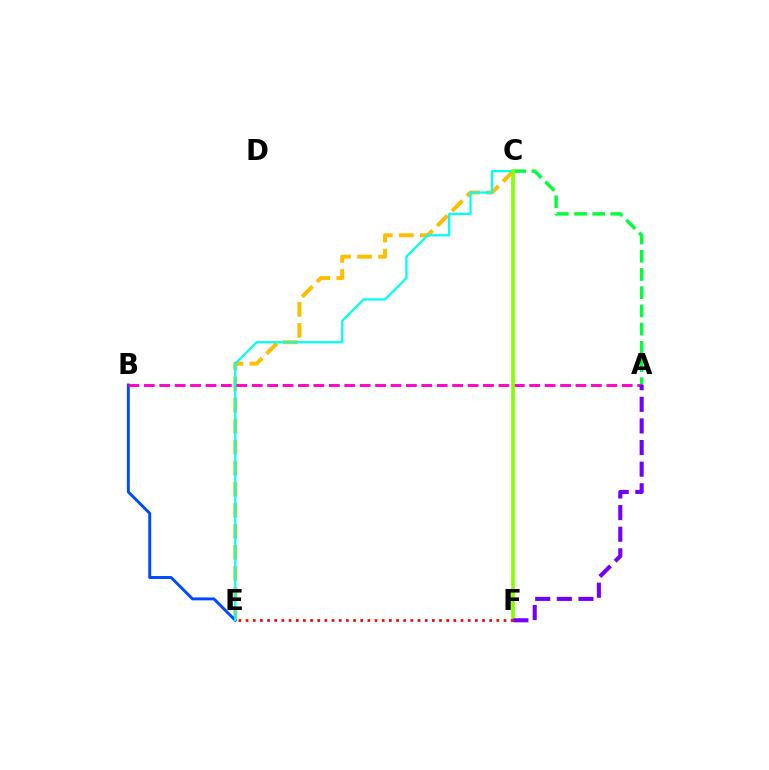{('C', 'E'): [{'color': '#ffbd00', 'line_style': 'dashed', 'thickness': 2.86}, {'color': '#00fff6', 'line_style': 'solid', 'thickness': 1.62}], ('B', 'E'): [{'color': '#004bff', 'line_style': 'solid', 'thickness': 2.11}], ('A', 'C'): [{'color': '#00ff39', 'line_style': 'dashed', 'thickness': 2.47}], ('A', 'B'): [{'color': '#ff00cf', 'line_style': 'dashed', 'thickness': 2.09}], ('C', 'F'): [{'color': '#84ff00', 'line_style': 'solid', 'thickness': 2.63}], ('E', 'F'): [{'color': '#ff0000', 'line_style': 'dotted', 'thickness': 1.95}], ('A', 'F'): [{'color': '#7200ff', 'line_style': 'dashed', 'thickness': 2.94}]}